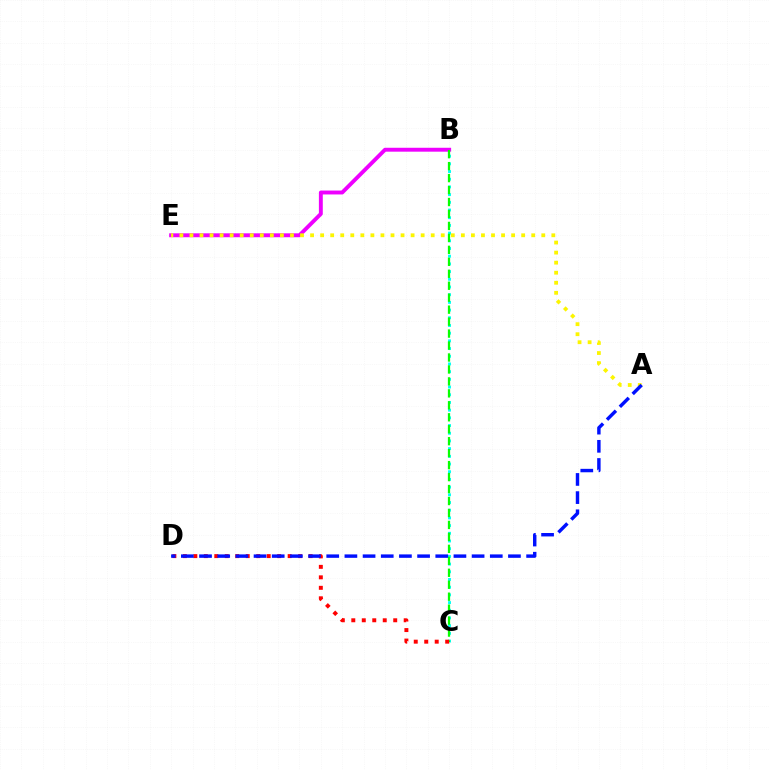{('B', 'C'): [{'color': '#00fff6', 'line_style': 'dotted', 'thickness': 2.09}, {'color': '#08ff00', 'line_style': 'dashed', 'thickness': 1.62}], ('B', 'E'): [{'color': '#ee00ff', 'line_style': 'solid', 'thickness': 2.81}], ('A', 'E'): [{'color': '#fcf500', 'line_style': 'dotted', 'thickness': 2.73}], ('C', 'D'): [{'color': '#ff0000', 'line_style': 'dotted', 'thickness': 2.85}], ('A', 'D'): [{'color': '#0010ff', 'line_style': 'dashed', 'thickness': 2.47}]}